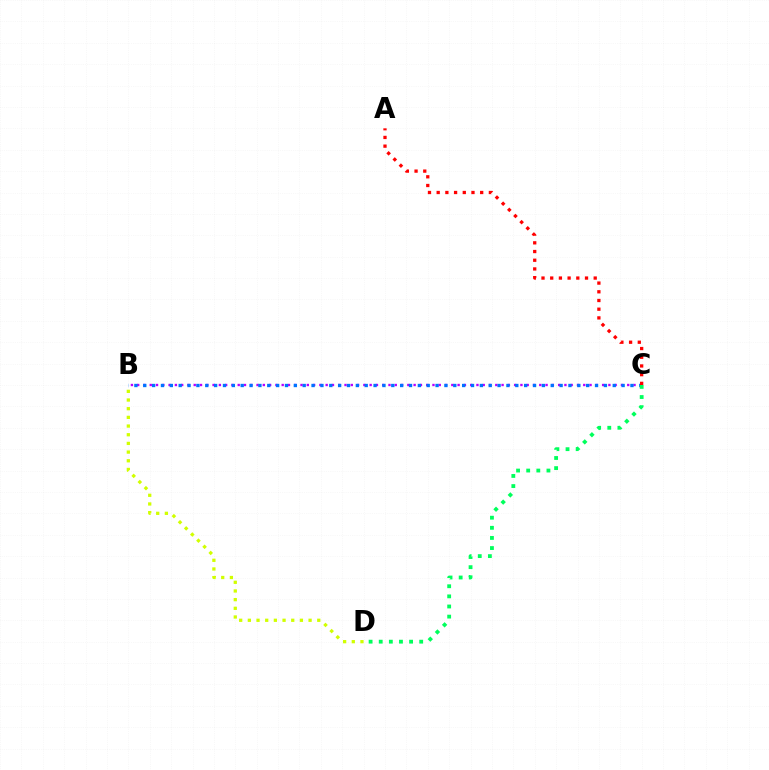{('B', 'C'): [{'color': '#b900ff', 'line_style': 'dotted', 'thickness': 1.71}, {'color': '#0074ff', 'line_style': 'dotted', 'thickness': 2.41}], ('A', 'C'): [{'color': '#ff0000', 'line_style': 'dotted', 'thickness': 2.36}], ('C', 'D'): [{'color': '#00ff5c', 'line_style': 'dotted', 'thickness': 2.75}], ('B', 'D'): [{'color': '#d1ff00', 'line_style': 'dotted', 'thickness': 2.36}]}